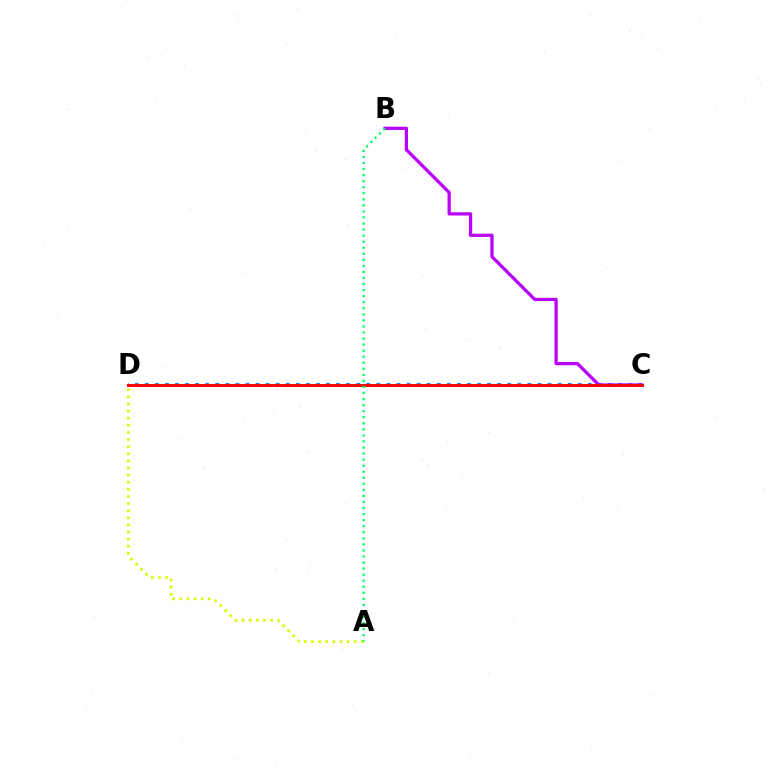{('C', 'D'): [{'color': '#0074ff', 'line_style': 'dotted', 'thickness': 2.74}, {'color': '#ff0000', 'line_style': 'solid', 'thickness': 2.11}], ('B', 'C'): [{'color': '#b900ff', 'line_style': 'solid', 'thickness': 2.34}], ('A', 'D'): [{'color': '#d1ff00', 'line_style': 'dotted', 'thickness': 1.93}], ('A', 'B'): [{'color': '#00ff5c', 'line_style': 'dotted', 'thickness': 1.64}]}